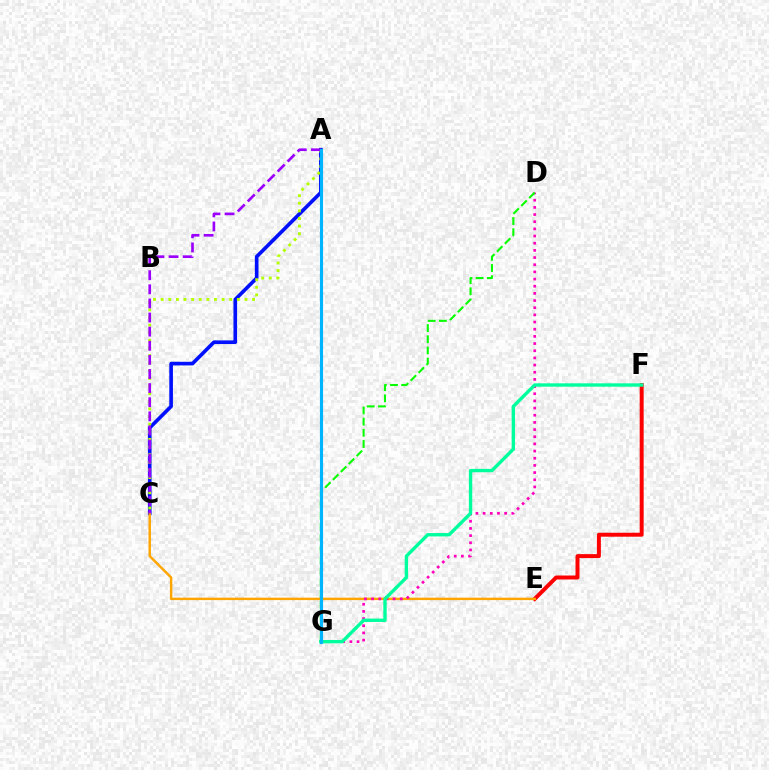{('A', 'C'): [{'color': '#0010ff', 'line_style': 'solid', 'thickness': 2.62}, {'color': '#b3ff00', 'line_style': 'dotted', 'thickness': 2.07}, {'color': '#9b00ff', 'line_style': 'dashed', 'thickness': 1.92}], ('E', 'F'): [{'color': '#ff0000', 'line_style': 'solid', 'thickness': 2.85}], ('C', 'E'): [{'color': '#ffa500', 'line_style': 'solid', 'thickness': 1.75}], ('D', 'G'): [{'color': '#ff00bd', 'line_style': 'dotted', 'thickness': 1.95}, {'color': '#08ff00', 'line_style': 'dashed', 'thickness': 1.52}], ('F', 'G'): [{'color': '#00ff9d', 'line_style': 'solid', 'thickness': 2.43}], ('A', 'G'): [{'color': '#00b5ff', 'line_style': 'solid', 'thickness': 2.25}]}